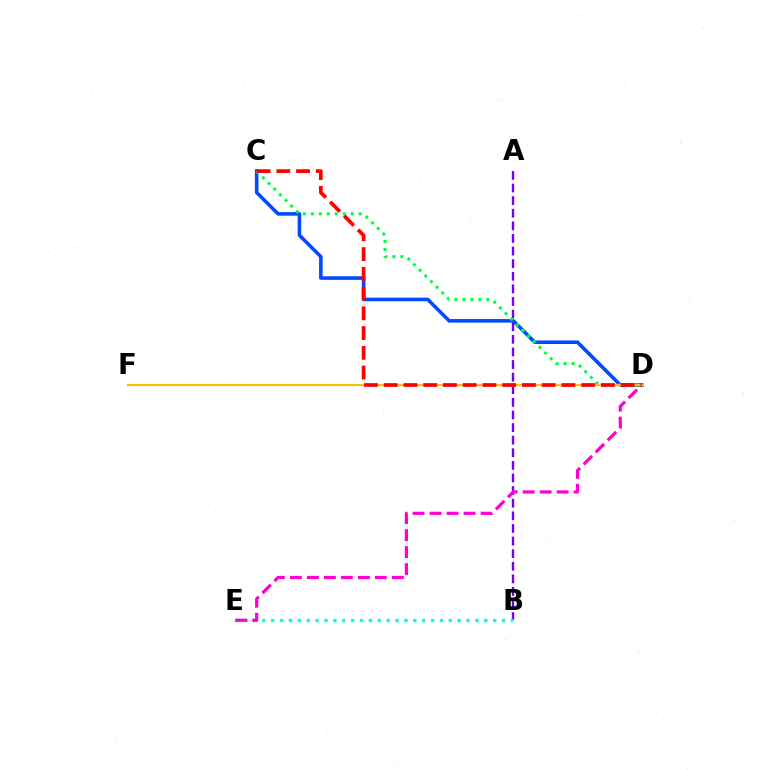{('D', 'F'): [{'color': '#84ff00', 'line_style': 'dotted', 'thickness': 1.53}, {'color': '#ffbd00', 'line_style': 'solid', 'thickness': 1.5}], ('C', 'D'): [{'color': '#004bff', 'line_style': 'solid', 'thickness': 2.58}, {'color': '#00ff39', 'line_style': 'dotted', 'thickness': 2.17}, {'color': '#ff0000', 'line_style': 'dashed', 'thickness': 2.68}], ('A', 'B'): [{'color': '#7200ff', 'line_style': 'dashed', 'thickness': 1.71}], ('B', 'E'): [{'color': '#00fff6', 'line_style': 'dotted', 'thickness': 2.41}], ('D', 'E'): [{'color': '#ff00cf', 'line_style': 'dashed', 'thickness': 2.31}]}